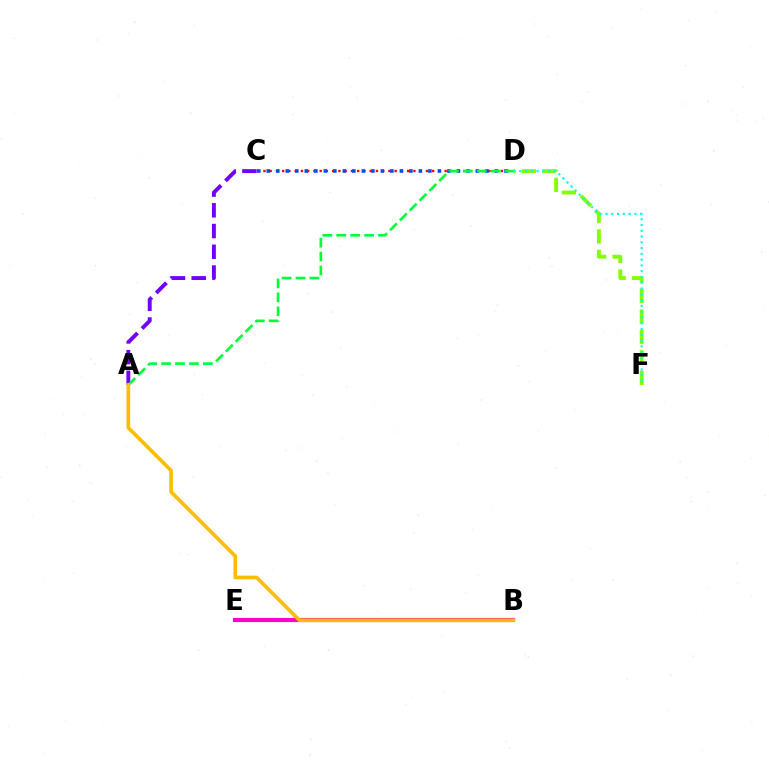{('C', 'D'): [{'color': '#ff0000', 'line_style': 'dotted', 'thickness': 1.7}, {'color': '#004bff', 'line_style': 'dotted', 'thickness': 2.58}], ('B', 'E'): [{'color': '#ff00cf', 'line_style': 'solid', 'thickness': 2.98}], ('D', 'F'): [{'color': '#84ff00', 'line_style': 'dashed', 'thickness': 2.78}, {'color': '#00fff6', 'line_style': 'dotted', 'thickness': 1.57}], ('A', 'C'): [{'color': '#7200ff', 'line_style': 'dashed', 'thickness': 2.82}], ('A', 'D'): [{'color': '#00ff39', 'line_style': 'dashed', 'thickness': 1.89}], ('A', 'B'): [{'color': '#ffbd00', 'line_style': 'solid', 'thickness': 2.64}]}